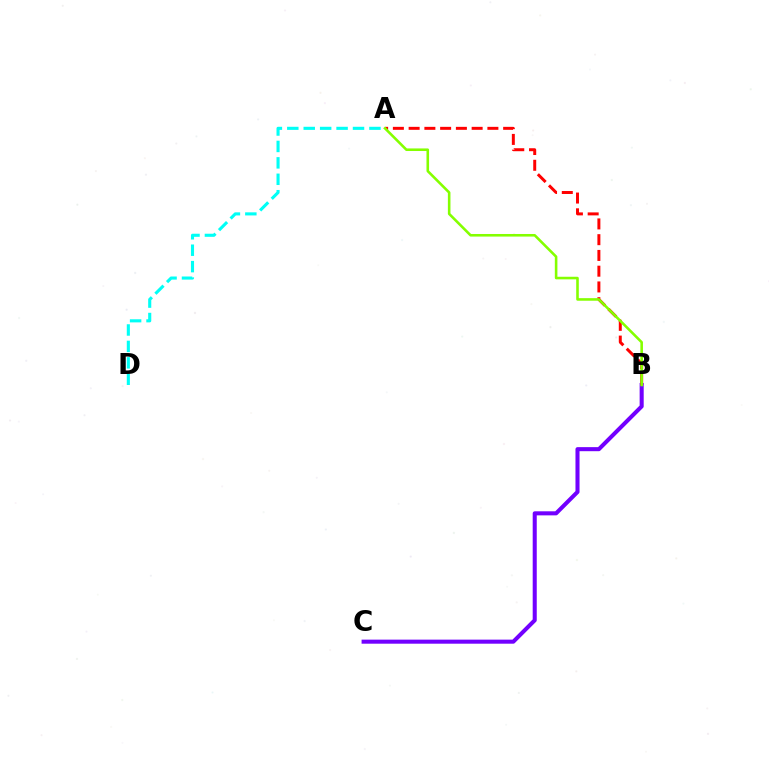{('B', 'C'): [{'color': '#7200ff', 'line_style': 'solid', 'thickness': 2.92}], ('A', 'B'): [{'color': '#ff0000', 'line_style': 'dashed', 'thickness': 2.14}, {'color': '#84ff00', 'line_style': 'solid', 'thickness': 1.86}], ('A', 'D'): [{'color': '#00fff6', 'line_style': 'dashed', 'thickness': 2.23}]}